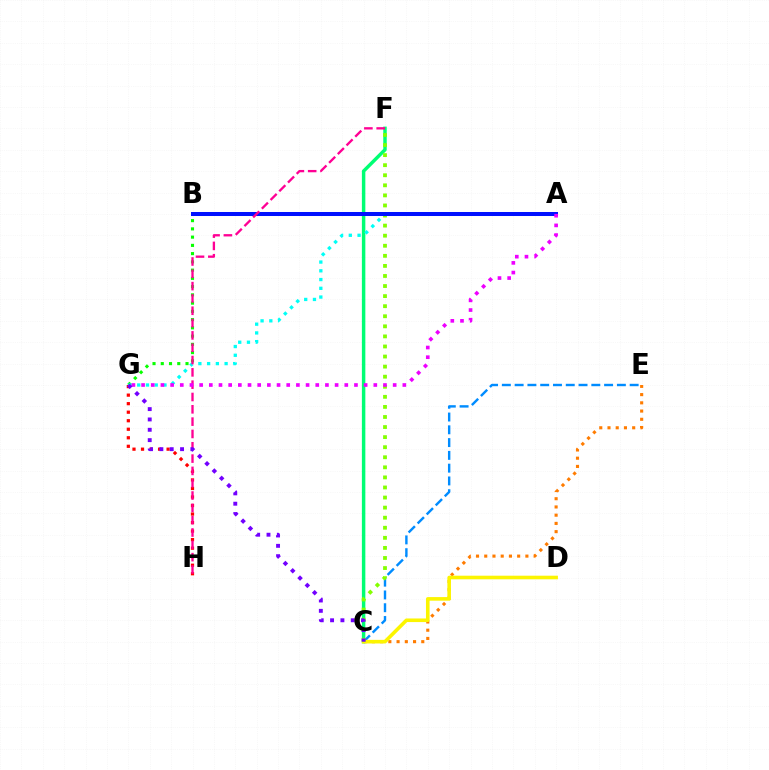{('C', 'E'): [{'color': '#ff7c00', 'line_style': 'dotted', 'thickness': 2.24}, {'color': '#008cff', 'line_style': 'dashed', 'thickness': 1.74}], ('C', 'F'): [{'color': '#00ff74', 'line_style': 'solid', 'thickness': 2.49}, {'color': '#84ff00', 'line_style': 'dotted', 'thickness': 2.74}], ('B', 'G'): [{'color': '#08ff00', 'line_style': 'dotted', 'thickness': 2.24}], ('C', 'D'): [{'color': '#fcf500', 'line_style': 'solid', 'thickness': 2.59}], ('G', 'H'): [{'color': '#ff0000', 'line_style': 'dotted', 'thickness': 2.32}], ('A', 'G'): [{'color': '#00fff6', 'line_style': 'dotted', 'thickness': 2.38}, {'color': '#ee00ff', 'line_style': 'dotted', 'thickness': 2.63}], ('A', 'B'): [{'color': '#0010ff', 'line_style': 'solid', 'thickness': 2.89}], ('F', 'H'): [{'color': '#ff0094', 'line_style': 'dashed', 'thickness': 1.67}], ('C', 'G'): [{'color': '#7200ff', 'line_style': 'dotted', 'thickness': 2.81}]}